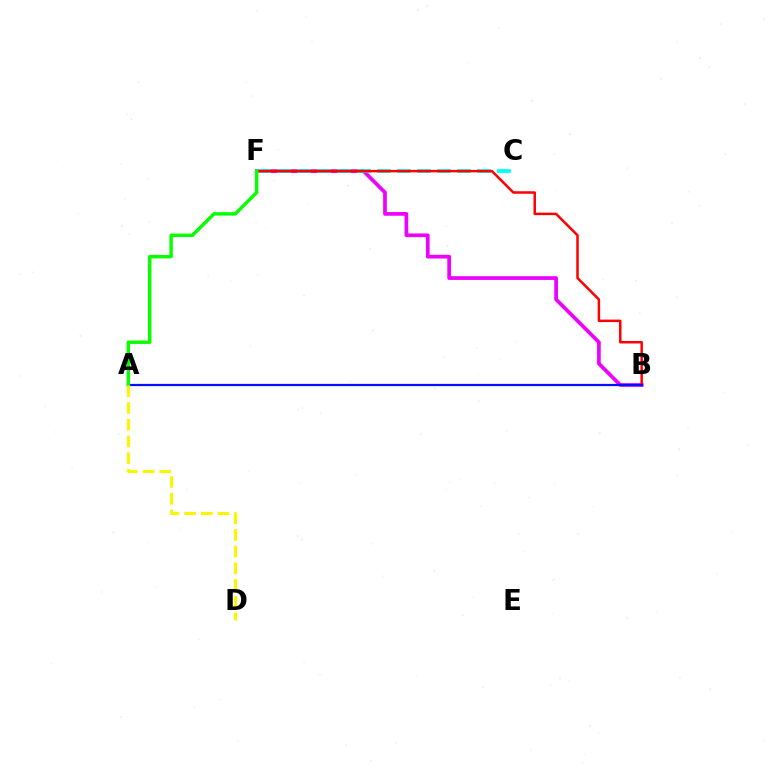{('B', 'F'): [{'color': '#ee00ff', 'line_style': 'solid', 'thickness': 2.67}, {'color': '#ff0000', 'line_style': 'solid', 'thickness': 1.8}], ('C', 'F'): [{'color': '#00fff6', 'line_style': 'dashed', 'thickness': 2.72}], ('A', 'B'): [{'color': '#0010ff', 'line_style': 'solid', 'thickness': 1.6}], ('A', 'F'): [{'color': '#08ff00', 'line_style': 'solid', 'thickness': 2.47}], ('A', 'D'): [{'color': '#fcf500', 'line_style': 'dashed', 'thickness': 2.27}]}